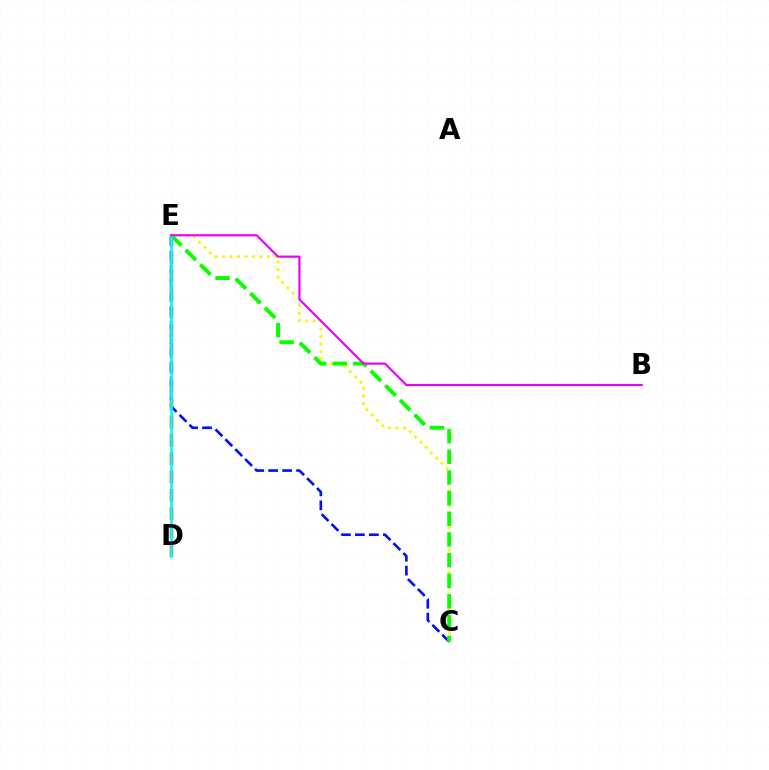{('C', 'E'): [{'color': '#fcf500', 'line_style': 'dotted', 'thickness': 2.03}, {'color': '#0010ff', 'line_style': 'dashed', 'thickness': 1.9}, {'color': '#08ff00', 'line_style': 'dashed', 'thickness': 2.8}], ('D', 'E'): [{'color': '#ff0000', 'line_style': 'dashed', 'thickness': 2.48}, {'color': '#00fff6', 'line_style': 'solid', 'thickness': 1.97}], ('B', 'E'): [{'color': '#ee00ff', 'line_style': 'solid', 'thickness': 1.57}]}